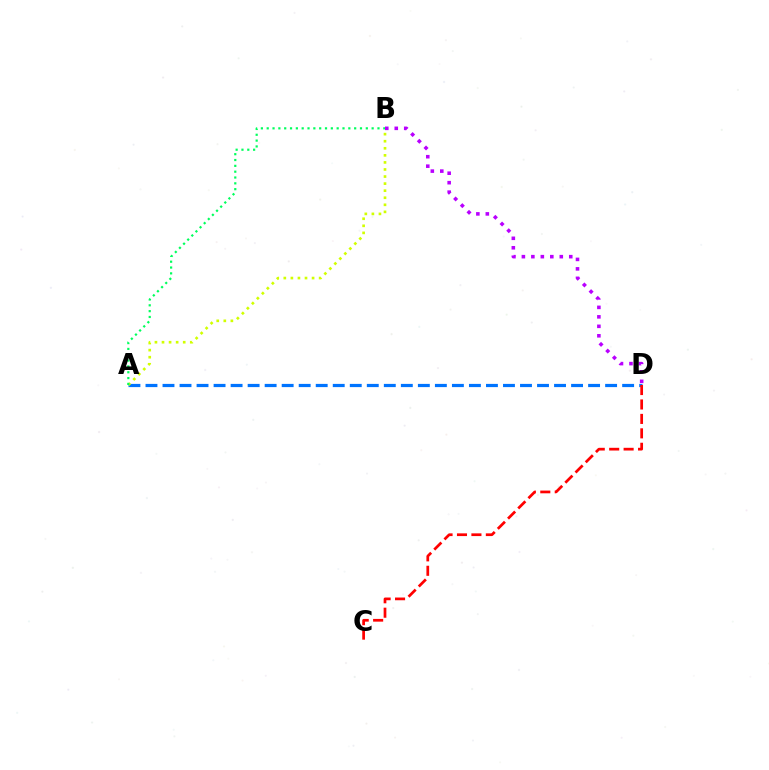{('A', 'D'): [{'color': '#0074ff', 'line_style': 'dashed', 'thickness': 2.31}], ('A', 'B'): [{'color': '#d1ff00', 'line_style': 'dotted', 'thickness': 1.92}, {'color': '#00ff5c', 'line_style': 'dotted', 'thickness': 1.58}], ('C', 'D'): [{'color': '#ff0000', 'line_style': 'dashed', 'thickness': 1.96}], ('B', 'D'): [{'color': '#b900ff', 'line_style': 'dotted', 'thickness': 2.57}]}